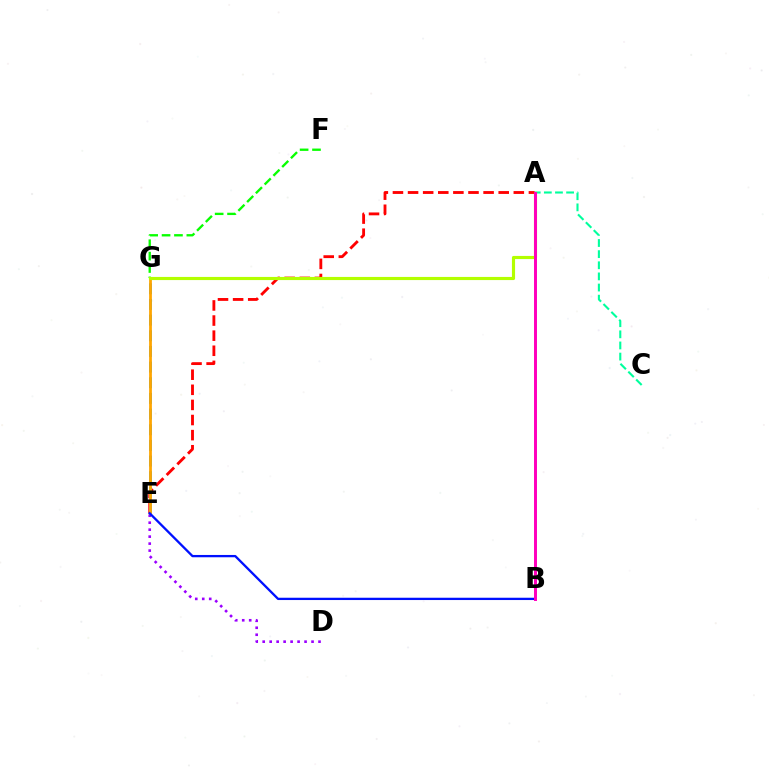{('A', 'E'): [{'color': '#ff0000', 'line_style': 'dashed', 'thickness': 2.05}], ('F', 'G'): [{'color': '#08ff00', 'line_style': 'dashed', 'thickness': 1.68}], ('E', 'G'): [{'color': '#00b5ff', 'line_style': 'dashed', 'thickness': 2.13}, {'color': '#ffa500', 'line_style': 'solid', 'thickness': 2.0}], ('A', 'C'): [{'color': '#00ff9d', 'line_style': 'dashed', 'thickness': 1.51}], ('D', 'E'): [{'color': '#9b00ff', 'line_style': 'dotted', 'thickness': 1.9}], ('B', 'E'): [{'color': '#0010ff', 'line_style': 'solid', 'thickness': 1.66}], ('A', 'G'): [{'color': '#b3ff00', 'line_style': 'solid', 'thickness': 2.26}], ('A', 'B'): [{'color': '#ff00bd', 'line_style': 'solid', 'thickness': 2.14}]}